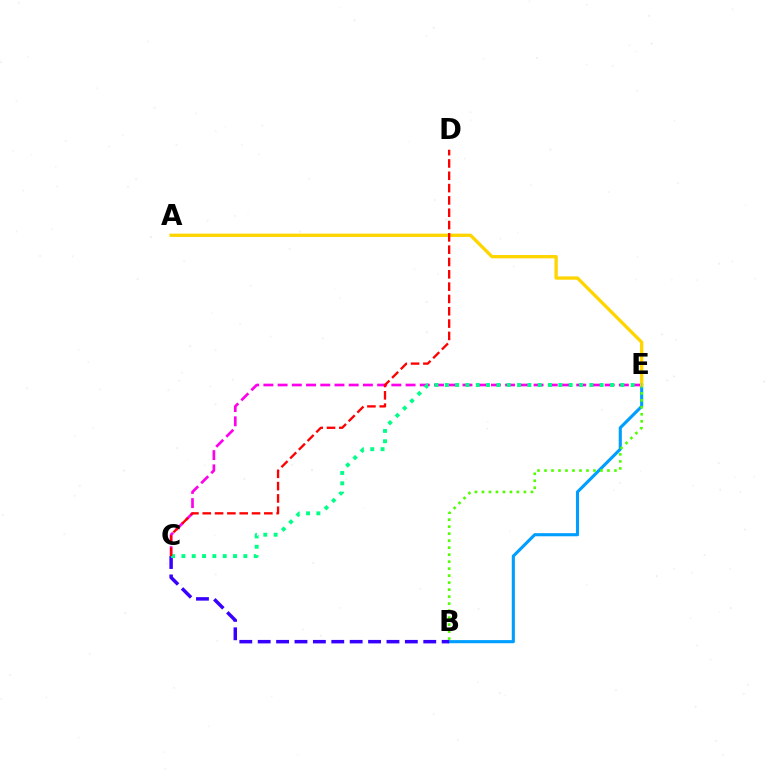{('B', 'E'): [{'color': '#009eff', 'line_style': 'solid', 'thickness': 2.24}, {'color': '#4fff00', 'line_style': 'dotted', 'thickness': 1.9}], ('B', 'C'): [{'color': '#3700ff', 'line_style': 'dashed', 'thickness': 2.5}], ('C', 'E'): [{'color': '#ff00ed', 'line_style': 'dashed', 'thickness': 1.93}, {'color': '#00ff86', 'line_style': 'dotted', 'thickness': 2.81}], ('A', 'E'): [{'color': '#ffd500', 'line_style': 'solid', 'thickness': 2.38}], ('C', 'D'): [{'color': '#ff0000', 'line_style': 'dashed', 'thickness': 1.67}]}